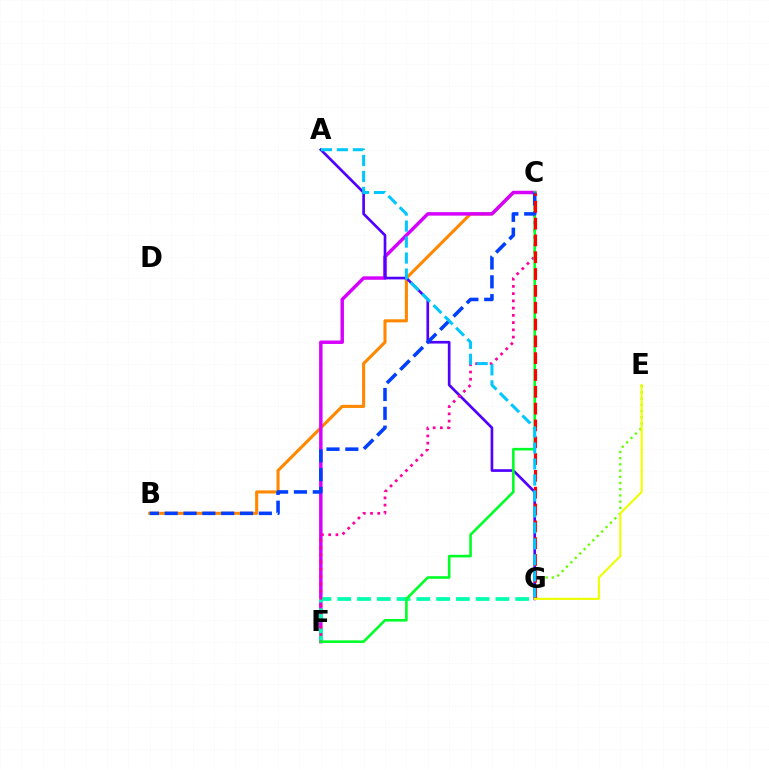{('B', 'C'): [{'color': '#ff8800', 'line_style': 'solid', 'thickness': 2.22}, {'color': '#003fff', 'line_style': 'dashed', 'thickness': 2.56}], ('E', 'G'): [{'color': '#66ff00', 'line_style': 'dotted', 'thickness': 1.69}, {'color': '#eeff00', 'line_style': 'solid', 'thickness': 1.52}], ('C', 'F'): [{'color': '#d600ff', 'line_style': 'solid', 'thickness': 2.49}, {'color': '#ff00a0', 'line_style': 'dotted', 'thickness': 1.97}, {'color': '#00ff27', 'line_style': 'solid', 'thickness': 1.87}], ('F', 'G'): [{'color': '#00ffaf', 'line_style': 'dashed', 'thickness': 2.69}], ('A', 'G'): [{'color': '#4f00ff', 'line_style': 'solid', 'thickness': 1.92}, {'color': '#00c7ff', 'line_style': 'dashed', 'thickness': 2.17}], ('C', 'G'): [{'color': '#ff0000', 'line_style': 'dashed', 'thickness': 2.28}]}